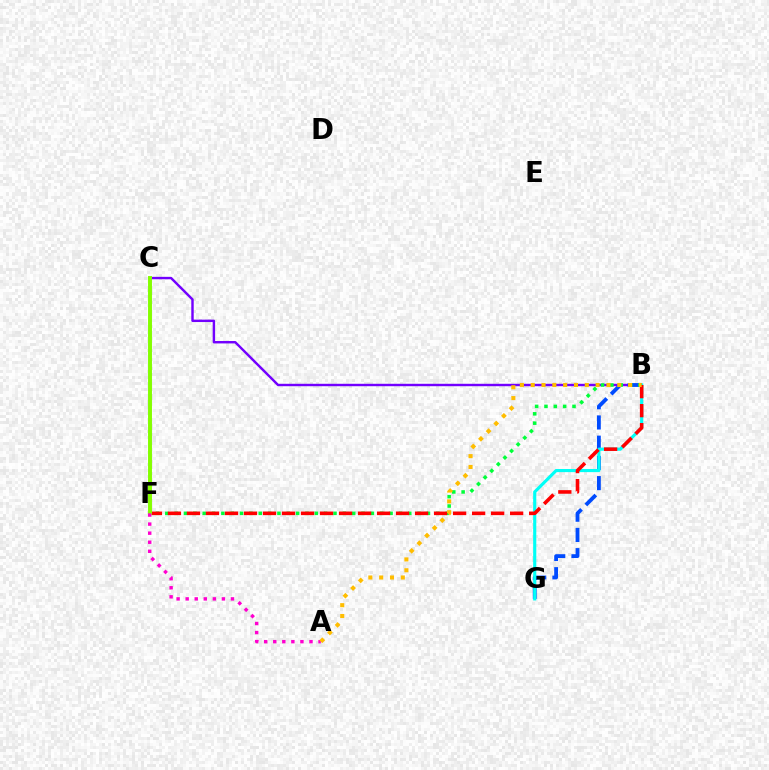{('B', 'C'): [{'color': '#7200ff', 'line_style': 'solid', 'thickness': 1.74}], ('B', 'G'): [{'color': '#004bff', 'line_style': 'dashed', 'thickness': 2.75}, {'color': '#00fff6', 'line_style': 'solid', 'thickness': 2.26}], ('B', 'F'): [{'color': '#00ff39', 'line_style': 'dotted', 'thickness': 2.54}, {'color': '#ff0000', 'line_style': 'dashed', 'thickness': 2.58}], ('C', 'F'): [{'color': '#84ff00', 'line_style': 'solid', 'thickness': 2.83}], ('A', 'F'): [{'color': '#ff00cf', 'line_style': 'dotted', 'thickness': 2.46}], ('A', 'B'): [{'color': '#ffbd00', 'line_style': 'dotted', 'thickness': 2.94}]}